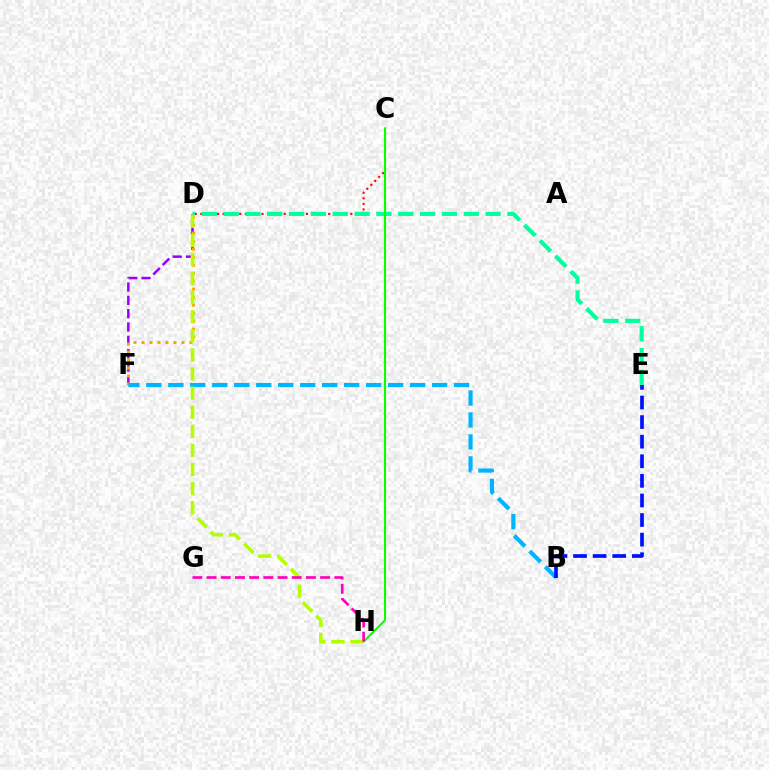{('C', 'D'): [{'color': '#ff0000', 'line_style': 'dotted', 'thickness': 1.51}], ('D', 'F'): [{'color': '#9b00ff', 'line_style': 'dashed', 'thickness': 1.81}, {'color': '#ffa500', 'line_style': 'dotted', 'thickness': 2.17}], ('B', 'F'): [{'color': '#00b5ff', 'line_style': 'dashed', 'thickness': 2.99}], ('D', 'E'): [{'color': '#00ff9d', 'line_style': 'dashed', 'thickness': 2.97}], ('C', 'H'): [{'color': '#08ff00', 'line_style': 'solid', 'thickness': 1.5}], ('D', 'H'): [{'color': '#b3ff00', 'line_style': 'dashed', 'thickness': 2.59}], ('B', 'E'): [{'color': '#0010ff', 'line_style': 'dashed', 'thickness': 2.66}], ('G', 'H'): [{'color': '#ff00bd', 'line_style': 'dashed', 'thickness': 1.93}]}